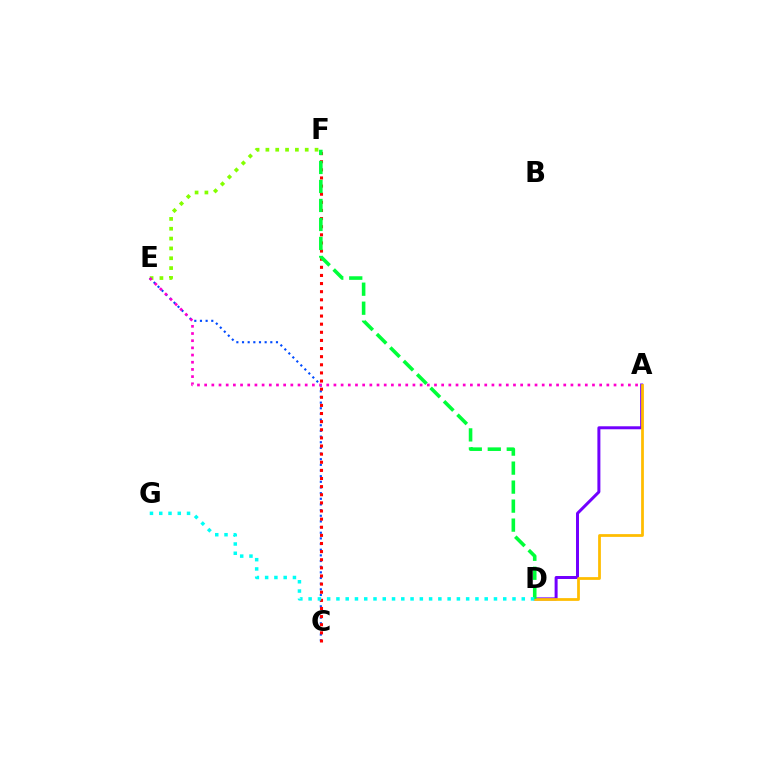{('A', 'D'): [{'color': '#7200ff', 'line_style': 'solid', 'thickness': 2.15}, {'color': '#ffbd00', 'line_style': 'solid', 'thickness': 1.99}], ('E', 'F'): [{'color': '#84ff00', 'line_style': 'dotted', 'thickness': 2.67}], ('C', 'E'): [{'color': '#004bff', 'line_style': 'dotted', 'thickness': 1.54}], ('C', 'F'): [{'color': '#ff0000', 'line_style': 'dotted', 'thickness': 2.21}], ('D', 'F'): [{'color': '#00ff39', 'line_style': 'dashed', 'thickness': 2.58}], ('D', 'G'): [{'color': '#00fff6', 'line_style': 'dotted', 'thickness': 2.52}], ('A', 'E'): [{'color': '#ff00cf', 'line_style': 'dotted', 'thickness': 1.95}]}